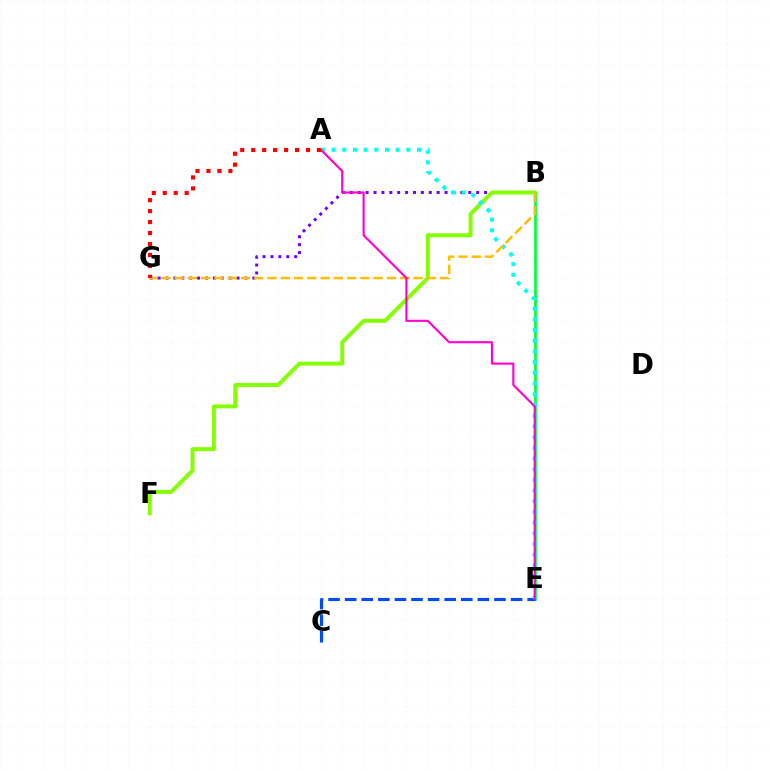{('B', 'E'): [{'color': '#00ff39', 'line_style': 'solid', 'thickness': 1.95}], ('B', 'G'): [{'color': '#7200ff', 'line_style': 'dotted', 'thickness': 2.15}, {'color': '#ffbd00', 'line_style': 'dashed', 'thickness': 1.8}], ('B', 'F'): [{'color': '#84ff00', 'line_style': 'solid', 'thickness': 2.85}], ('C', 'E'): [{'color': '#004bff', 'line_style': 'dashed', 'thickness': 2.25}], ('A', 'E'): [{'color': '#00fff6', 'line_style': 'dotted', 'thickness': 2.9}, {'color': '#ff00cf', 'line_style': 'solid', 'thickness': 1.53}], ('A', 'G'): [{'color': '#ff0000', 'line_style': 'dotted', 'thickness': 2.98}]}